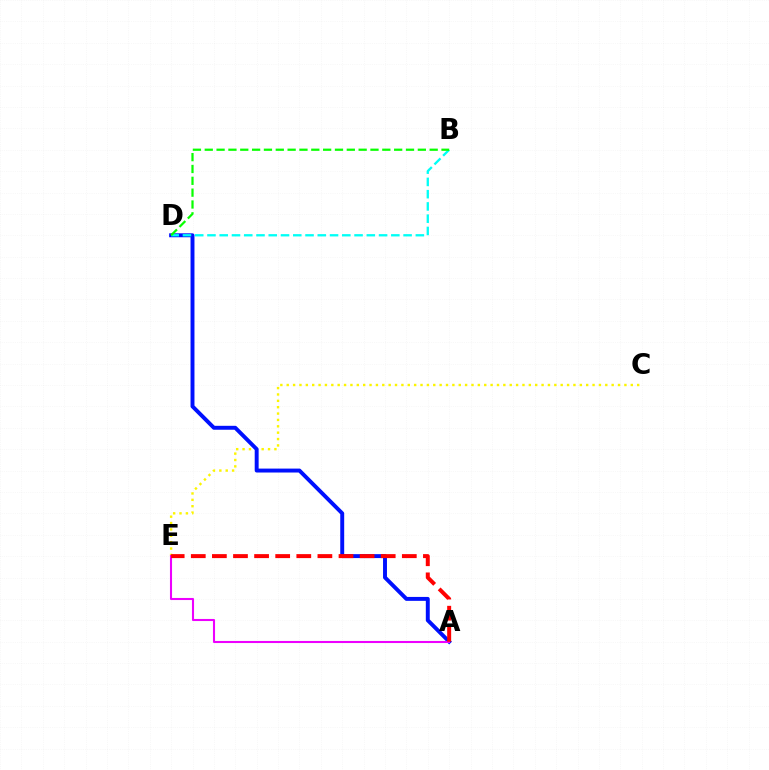{('C', 'E'): [{'color': '#fcf500', 'line_style': 'dotted', 'thickness': 1.73}], ('A', 'D'): [{'color': '#0010ff', 'line_style': 'solid', 'thickness': 2.83}], ('A', 'E'): [{'color': '#ee00ff', 'line_style': 'solid', 'thickness': 1.5}, {'color': '#ff0000', 'line_style': 'dashed', 'thickness': 2.87}], ('B', 'D'): [{'color': '#00fff6', 'line_style': 'dashed', 'thickness': 1.67}, {'color': '#08ff00', 'line_style': 'dashed', 'thickness': 1.61}]}